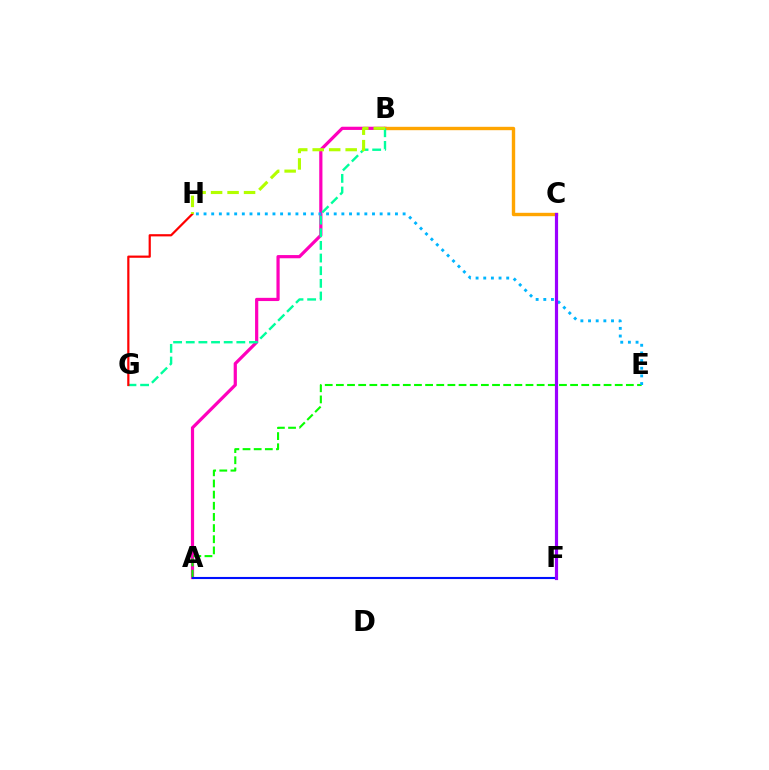{('A', 'B'): [{'color': '#ff00bd', 'line_style': 'solid', 'thickness': 2.31}], ('B', 'C'): [{'color': '#ffa500', 'line_style': 'solid', 'thickness': 2.44}], ('A', 'E'): [{'color': '#08ff00', 'line_style': 'dashed', 'thickness': 1.52}], ('E', 'H'): [{'color': '#00b5ff', 'line_style': 'dotted', 'thickness': 2.08}], ('B', 'G'): [{'color': '#00ff9d', 'line_style': 'dashed', 'thickness': 1.72}], ('A', 'F'): [{'color': '#0010ff', 'line_style': 'solid', 'thickness': 1.52}], ('C', 'F'): [{'color': '#9b00ff', 'line_style': 'solid', 'thickness': 2.29}], ('G', 'H'): [{'color': '#ff0000', 'line_style': 'solid', 'thickness': 1.59}], ('B', 'H'): [{'color': '#b3ff00', 'line_style': 'dashed', 'thickness': 2.24}]}